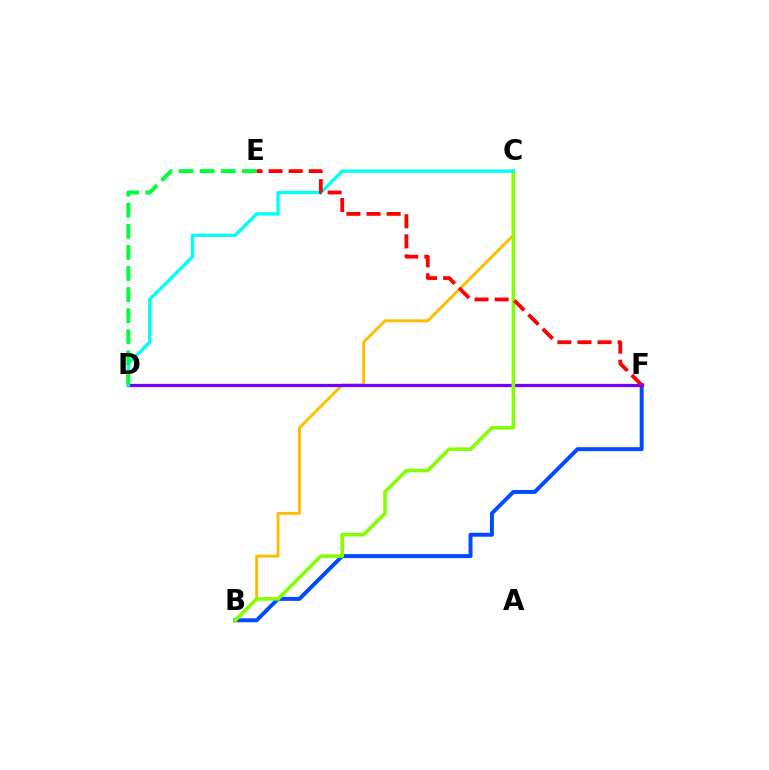{('B', 'F'): [{'color': '#004bff', 'line_style': 'solid', 'thickness': 2.85}], ('D', 'F'): [{'color': '#ff00cf', 'line_style': 'dotted', 'thickness': 1.8}, {'color': '#7200ff', 'line_style': 'solid', 'thickness': 2.34}], ('B', 'C'): [{'color': '#ffbd00', 'line_style': 'solid', 'thickness': 2.07}, {'color': '#84ff00', 'line_style': 'solid', 'thickness': 2.56}], ('C', 'D'): [{'color': '#00fff6', 'line_style': 'solid', 'thickness': 2.39}], ('D', 'E'): [{'color': '#00ff39', 'line_style': 'dashed', 'thickness': 2.86}], ('E', 'F'): [{'color': '#ff0000', 'line_style': 'dashed', 'thickness': 2.73}]}